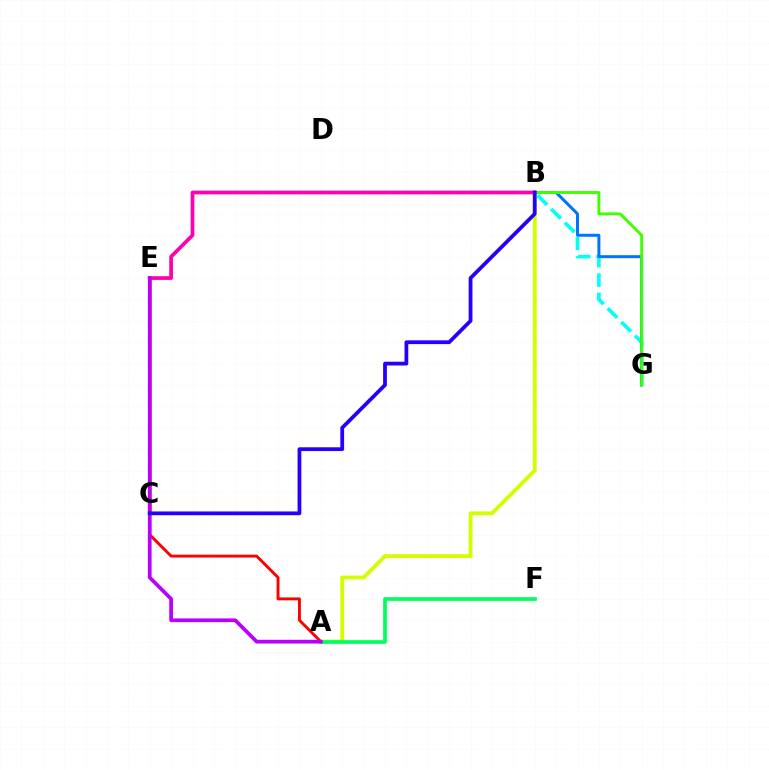{('C', 'E'): [{'color': '#ff9400', 'line_style': 'solid', 'thickness': 2.91}], ('B', 'G'): [{'color': '#00fff6', 'line_style': 'dashed', 'thickness': 2.62}, {'color': '#0074ff', 'line_style': 'solid', 'thickness': 2.15}, {'color': '#3dff00', 'line_style': 'solid', 'thickness': 2.07}], ('A', 'B'): [{'color': '#d1ff00', 'line_style': 'solid', 'thickness': 2.77}], ('B', 'E'): [{'color': '#ff00ac', 'line_style': 'solid', 'thickness': 2.67}], ('A', 'C'): [{'color': '#ff0000', 'line_style': 'solid', 'thickness': 2.09}], ('A', 'F'): [{'color': '#00ff5c', 'line_style': 'solid', 'thickness': 2.67}], ('A', 'E'): [{'color': '#b900ff', 'line_style': 'solid', 'thickness': 2.68}], ('B', 'C'): [{'color': '#2500ff', 'line_style': 'solid', 'thickness': 2.72}]}